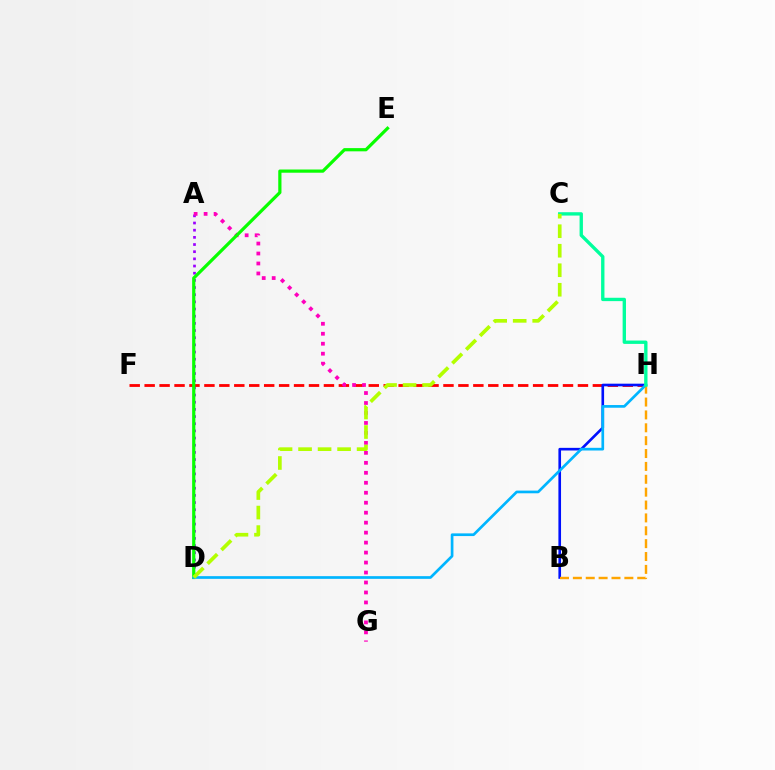{('A', 'D'): [{'color': '#9b00ff', 'line_style': 'dotted', 'thickness': 1.95}], ('F', 'H'): [{'color': '#ff0000', 'line_style': 'dashed', 'thickness': 2.03}], ('B', 'H'): [{'color': '#0010ff', 'line_style': 'solid', 'thickness': 1.89}, {'color': '#ffa500', 'line_style': 'dashed', 'thickness': 1.75}], ('A', 'G'): [{'color': '#ff00bd', 'line_style': 'dotted', 'thickness': 2.71}], ('D', 'E'): [{'color': '#08ff00', 'line_style': 'solid', 'thickness': 2.31}], ('D', 'H'): [{'color': '#00b5ff', 'line_style': 'solid', 'thickness': 1.94}], ('C', 'H'): [{'color': '#00ff9d', 'line_style': 'solid', 'thickness': 2.41}], ('C', 'D'): [{'color': '#b3ff00', 'line_style': 'dashed', 'thickness': 2.65}]}